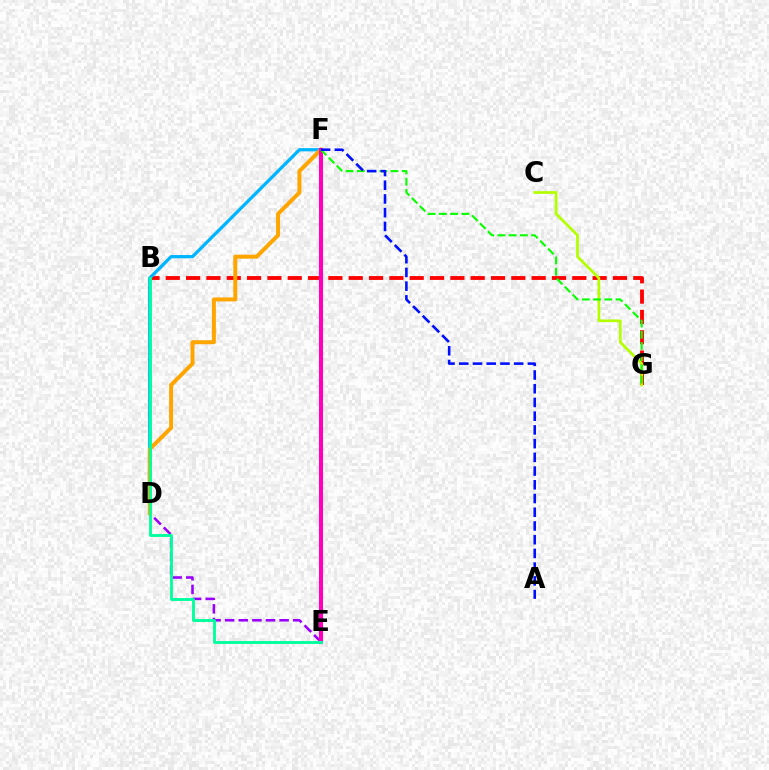{('D', 'E'): [{'color': '#9b00ff', 'line_style': 'dashed', 'thickness': 1.85}], ('B', 'G'): [{'color': '#ff0000', 'line_style': 'dashed', 'thickness': 2.76}], ('C', 'G'): [{'color': '#b3ff00', 'line_style': 'solid', 'thickness': 1.96}], ('D', 'F'): [{'color': '#00b5ff', 'line_style': 'solid', 'thickness': 2.34}, {'color': '#ffa500', 'line_style': 'solid', 'thickness': 2.86}], ('E', 'F'): [{'color': '#ff00bd', 'line_style': 'solid', 'thickness': 2.93}], ('F', 'G'): [{'color': '#08ff00', 'line_style': 'dashed', 'thickness': 1.53}], ('A', 'F'): [{'color': '#0010ff', 'line_style': 'dashed', 'thickness': 1.86}], ('B', 'E'): [{'color': '#00ff9d', 'line_style': 'solid', 'thickness': 2.05}]}